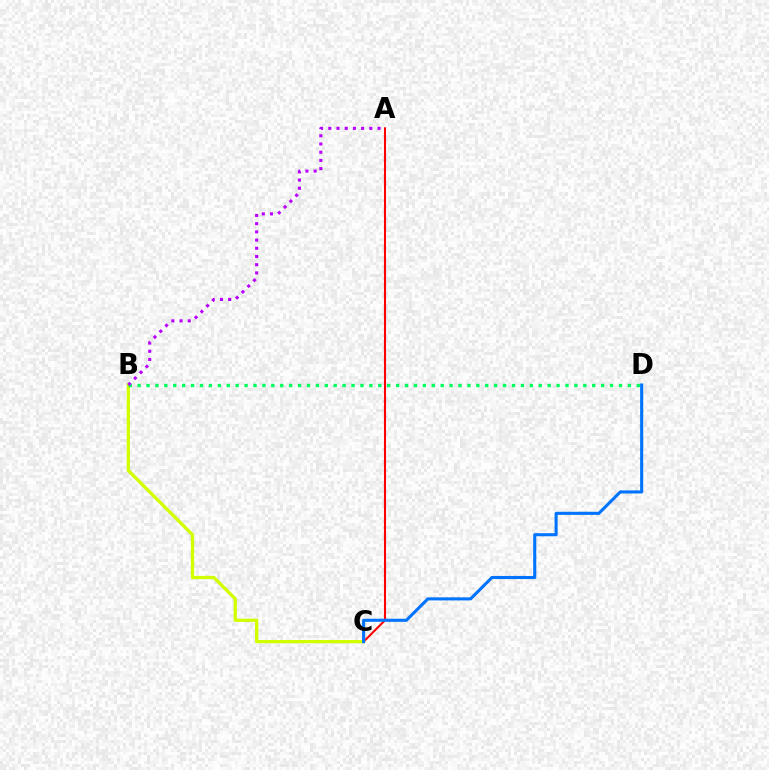{('A', 'C'): [{'color': '#ff0000', 'line_style': 'solid', 'thickness': 1.5}], ('B', 'C'): [{'color': '#d1ff00', 'line_style': 'solid', 'thickness': 2.38}], ('B', 'D'): [{'color': '#00ff5c', 'line_style': 'dotted', 'thickness': 2.42}], ('A', 'B'): [{'color': '#b900ff', 'line_style': 'dotted', 'thickness': 2.23}], ('C', 'D'): [{'color': '#0074ff', 'line_style': 'solid', 'thickness': 2.22}]}